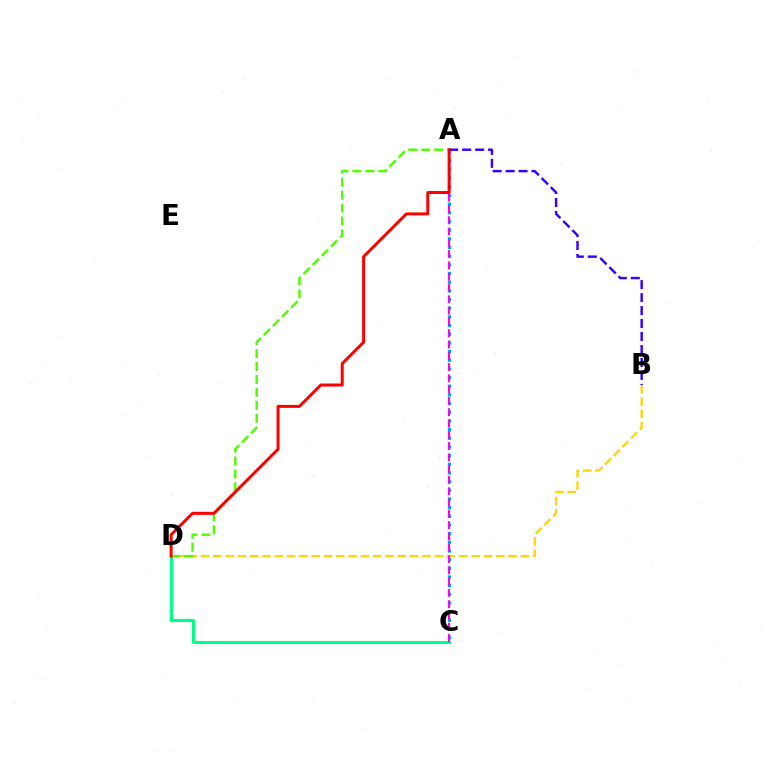{('B', 'D'): [{'color': '#ffd500', 'line_style': 'dashed', 'thickness': 1.67}], ('A', 'C'): [{'color': '#009eff', 'line_style': 'dotted', 'thickness': 2.36}, {'color': '#ff00ed', 'line_style': 'dashed', 'thickness': 1.53}], ('C', 'D'): [{'color': '#00ff86', 'line_style': 'solid', 'thickness': 2.23}], ('A', 'D'): [{'color': '#4fff00', 'line_style': 'dashed', 'thickness': 1.76}, {'color': '#ff0000', 'line_style': 'solid', 'thickness': 2.15}], ('A', 'B'): [{'color': '#3700ff', 'line_style': 'dashed', 'thickness': 1.76}]}